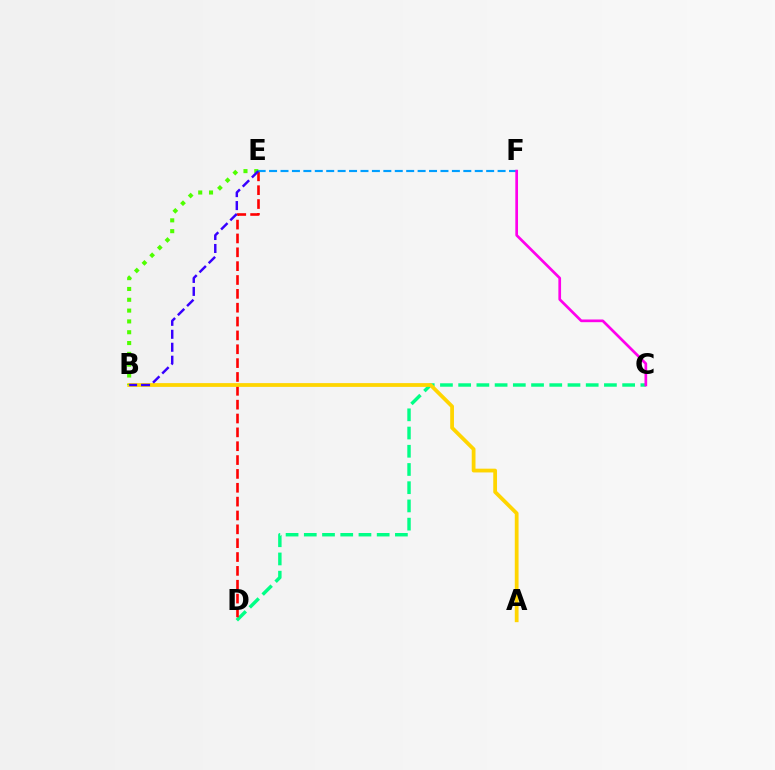{('C', 'D'): [{'color': '#00ff86', 'line_style': 'dashed', 'thickness': 2.48}], ('D', 'E'): [{'color': '#ff0000', 'line_style': 'dashed', 'thickness': 1.88}], ('E', 'F'): [{'color': '#009eff', 'line_style': 'dashed', 'thickness': 1.55}], ('A', 'B'): [{'color': '#ffd500', 'line_style': 'solid', 'thickness': 2.71}], ('B', 'E'): [{'color': '#4fff00', 'line_style': 'dotted', 'thickness': 2.94}, {'color': '#3700ff', 'line_style': 'dashed', 'thickness': 1.76}], ('C', 'F'): [{'color': '#ff00ed', 'line_style': 'solid', 'thickness': 1.94}]}